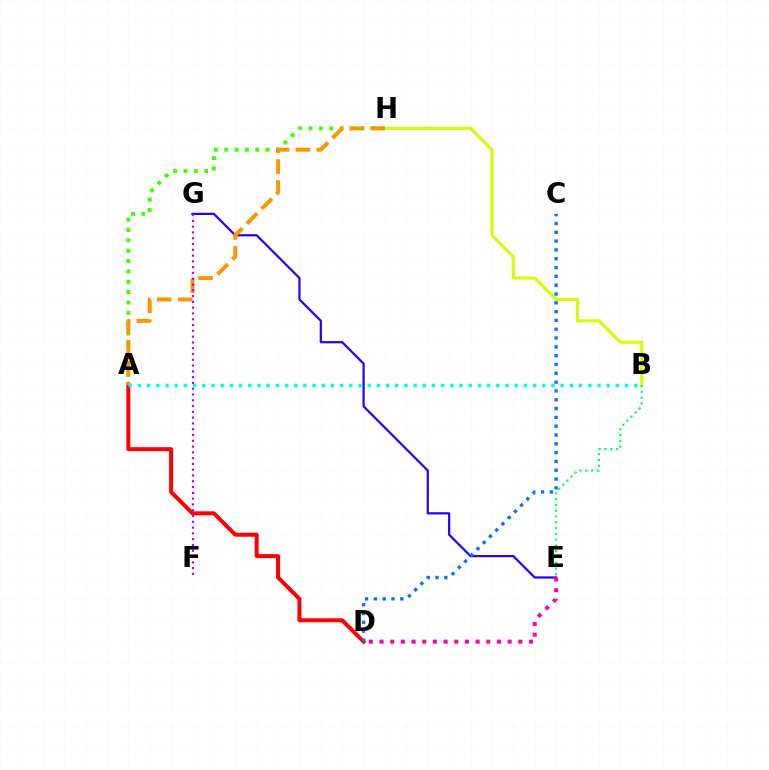{('E', 'G'): [{'color': '#2500ff', 'line_style': 'solid', 'thickness': 1.6}], ('B', 'H'): [{'color': '#d1ff00', 'line_style': 'solid', 'thickness': 2.22}], ('A', 'D'): [{'color': '#ff0000', 'line_style': 'solid', 'thickness': 2.88}], ('A', 'H'): [{'color': '#3dff00', 'line_style': 'dotted', 'thickness': 2.81}, {'color': '#ff9400', 'line_style': 'dashed', 'thickness': 2.84}], ('D', 'E'): [{'color': '#ff00ac', 'line_style': 'dotted', 'thickness': 2.9}], ('C', 'D'): [{'color': '#0074ff', 'line_style': 'dotted', 'thickness': 2.39}], ('B', 'E'): [{'color': '#00ff5c', 'line_style': 'dotted', 'thickness': 1.57}], ('A', 'B'): [{'color': '#00fff6', 'line_style': 'dotted', 'thickness': 2.5}], ('F', 'G'): [{'color': '#b900ff', 'line_style': 'dotted', 'thickness': 1.57}]}